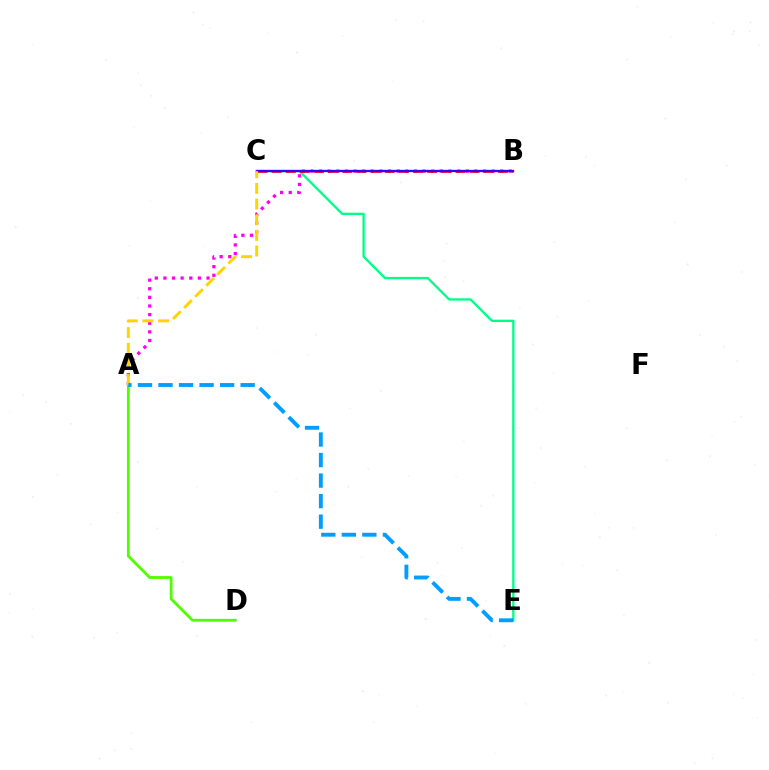{('A', 'B'): [{'color': '#ff00ed', 'line_style': 'dotted', 'thickness': 2.34}], ('C', 'E'): [{'color': '#00ff86', 'line_style': 'solid', 'thickness': 1.67}], ('B', 'C'): [{'color': '#ff0000', 'line_style': 'dashed', 'thickness': 1.92}, {'color': '#3700ff', 'line_style': 'solid', 'thickness': 1.65}], ('A', 'D'): [{'color': '#4fff00', 'line_style': 'solid', 'thickness': 2.02}], ('A', 'C'): [{'color': '#ffd500', 'line_style': 'dashed', 'thickness': 2.13}], ('A', 'E'): [{'color': '#009eff', 'line_style': 'dashed', 'thickness': 2.79}]}